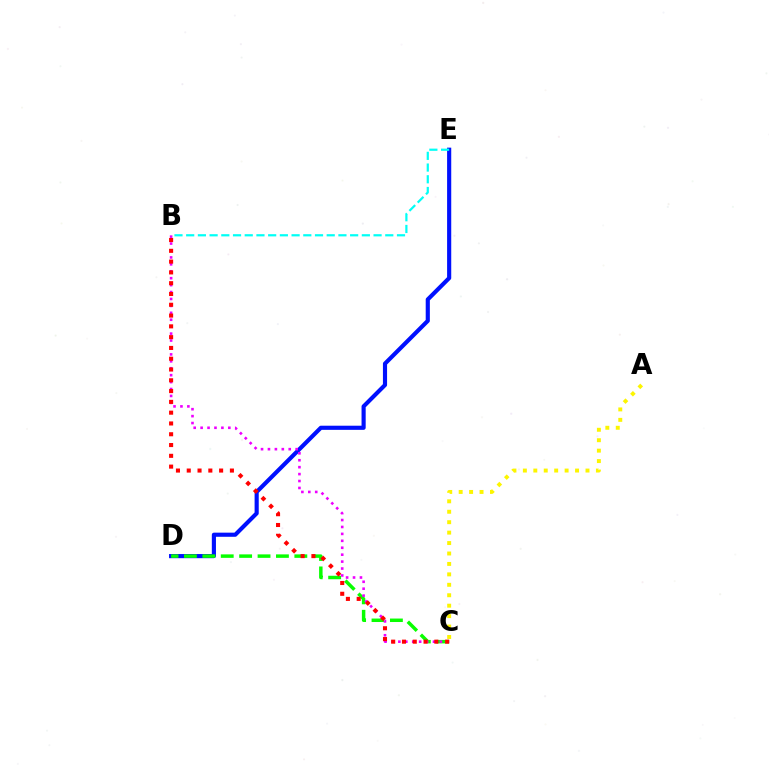{('D', 'E'): [{'color': '#0010ff', 'line_style': 'solid', 'thickness': 2.98}], ('C', 'D'): [{'color': '#08ff00', 'line_style': 'dashed', 'thickness': 2.5}], ('B', 'C'): [{'color': '#ee00ff', 'line_style': 'dotted', 'thickness': 1.88}, {'color': '#ff0000', 'line_style': 'dotted', 'thickness': 2.93}], ('B', 'E'): [{'color': '#00fff6', 'line_style': 'dashed', 'thickness': 1.59}], ('A', 'C'): [{'color': '#fcf500', 'line_style': 'dotted', 'thickness': 2.84}]}